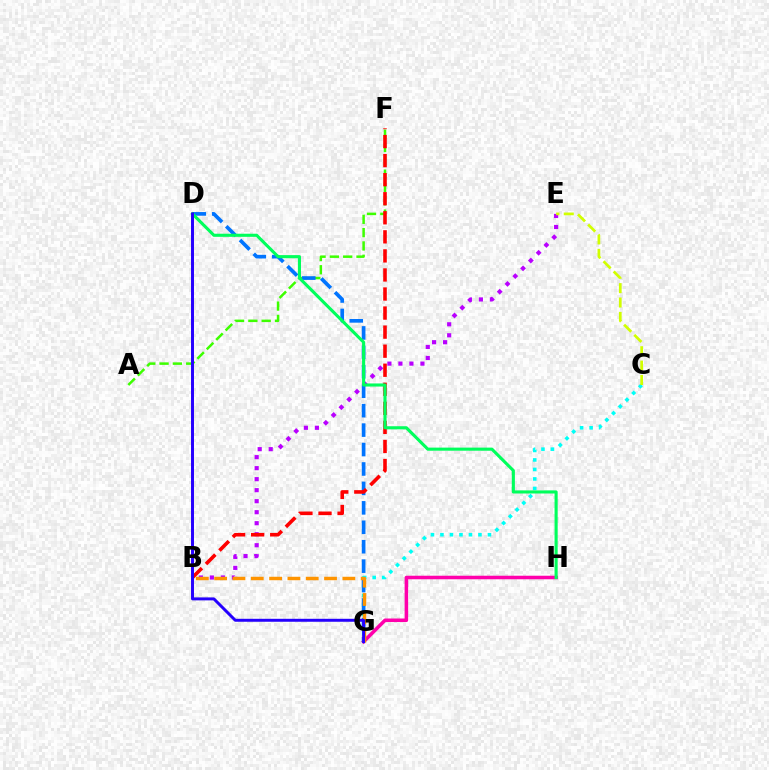{('A', 'F'): [{'color': '#3dff00', 'line_style': 'dashed', 'thickness': 1.81}], ('C', 'G'): [{'color': '#00fff6', 'line_style': 'dotted', 'thickness': 2.58}], ('G', 'H'): [{'color': '#ff00ac', 'line_style': 'solid', 'thickness': 2.55}], ('B', 'E'): [{'color': '#b900ff', 'line_style': 'dotted', 'thickness': 2.99}], ('C', 'E'): [{'color': '#d1ff00', 'line_style': 'dashed', 'thickness': 1.95}], ('D', 'G'): [{'color': '#0074ff', 'line_style': 'dashed', 'thickness': 2.64}, {'color': '#2500ff', 'line_style': 'solid', 'thickness': 2.13}], ('B', 'F'): [{'color': '#ff0000', 'line_style': 'dashed', 'thickness': 2.59}], ('B', 'G'): [{'color': '#ff9400', 'line_style': 'dashed', 'thickness': 2.49}], ('D', 'H'): [{'color': '#00ff5c', 'line_style': 'solid', 'thickness': 2.23}]}